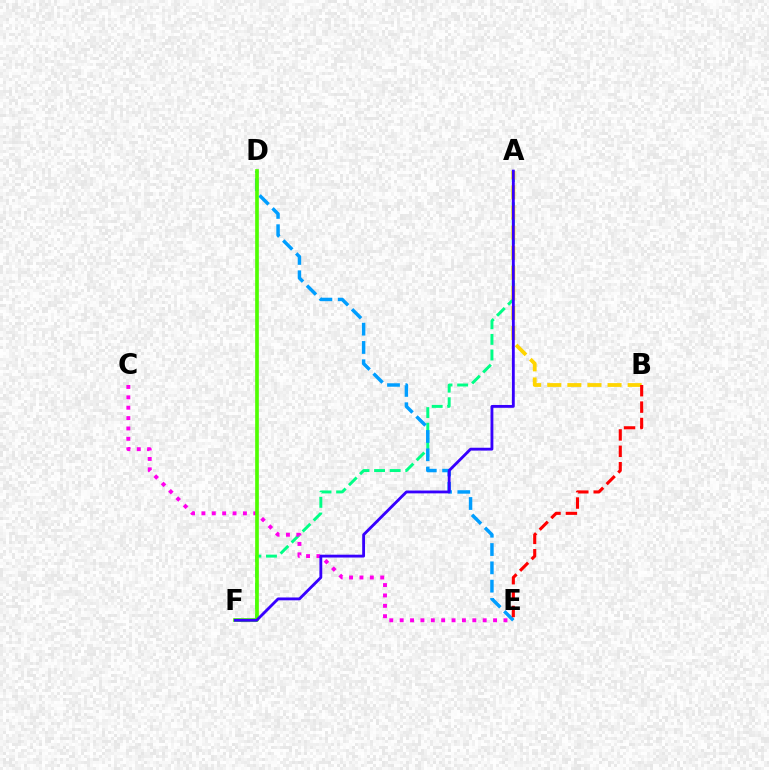{('A', 'F'): [{'color': '#00ff86', 'line_style': 'dashed', 'thickness': 2.12}, {'color': '#3700ff', 'line_style': 'solid', 'thickness': 2.04}], ('D', 'E'): [{'color': '#009eff', 'line_style': 'dashed', 'thickness': 2.49}], ('C', 'E'): [{'color': '#ff00ed', 'line_style': 'dotted', 'thickness': 2.82}], ('A', 'B'): [{'color': '#ffd500', 'line_style': 'dashed', 'thickness': 2.73}], ('D', 'F'): [{'color': '#4fff00', 'line_style': 'solid', 'thickness': 2.64}], ('B', 'E'): [{'color': '#ff0000', 'line_style': 'dashed', 'thickness': 2.23}]}